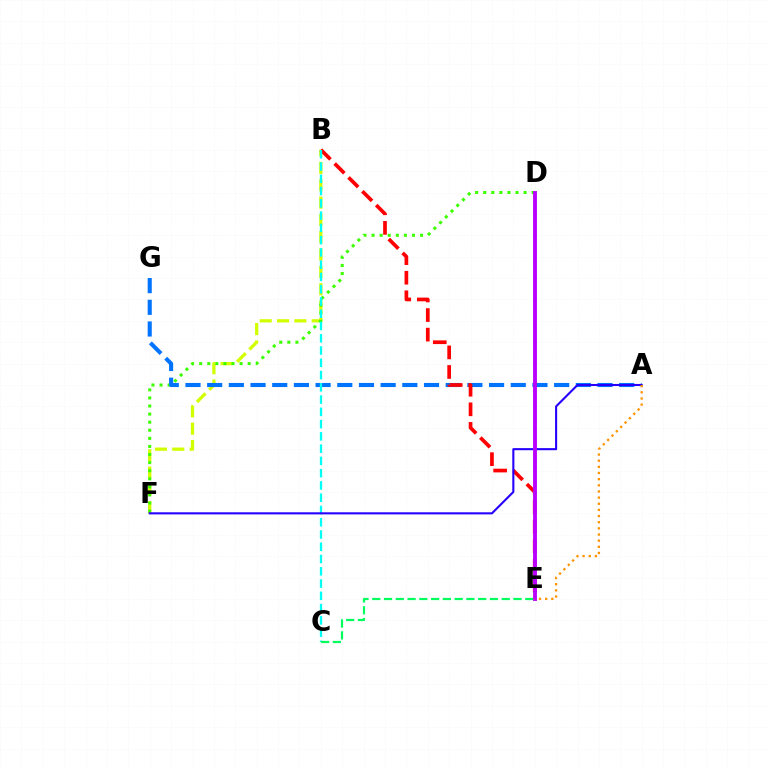{('B', 'F'): [{'color': '#d1ff00', 'line_style': 'dashed', 'thickness': 2.36}], ('D', 'F'): [{'color': '#3dff00', 'line_style': 'dotted', 'thickness': 2.2}], ('A', 'G'): [{'color': '#0074ff', 'line_style': 'dashed', 'thickness': 2.95}], ('D', 'E'): [{'color': '#ff00ac', 'line_style': 'dashed', 'thickness': 1.77}, {'color': '#b900ff', 'line_style': 'solid', 'thickness': 2.77}], ('B', 'E'): [{'color': '#ff0000', 'line_style': 'dashed', 'thickness': 2.66}], ('B', 'C'): [{'color': '#00fff6', 'line_style': 'dashed', 'thickness': 1.67}], ('A', 'F'): [{'color': '#2500ff', 'line_style': 'solid', 'thickness': 1.51}], ('C', 'E'): [{'color': '#00ff5c', 'line_style': 'dashed', 'thickness': 1.6}], ('A', 'E'): [{'color': '#ff9400', 'line_style': 'dotted', 'thickness': 1.67}]}